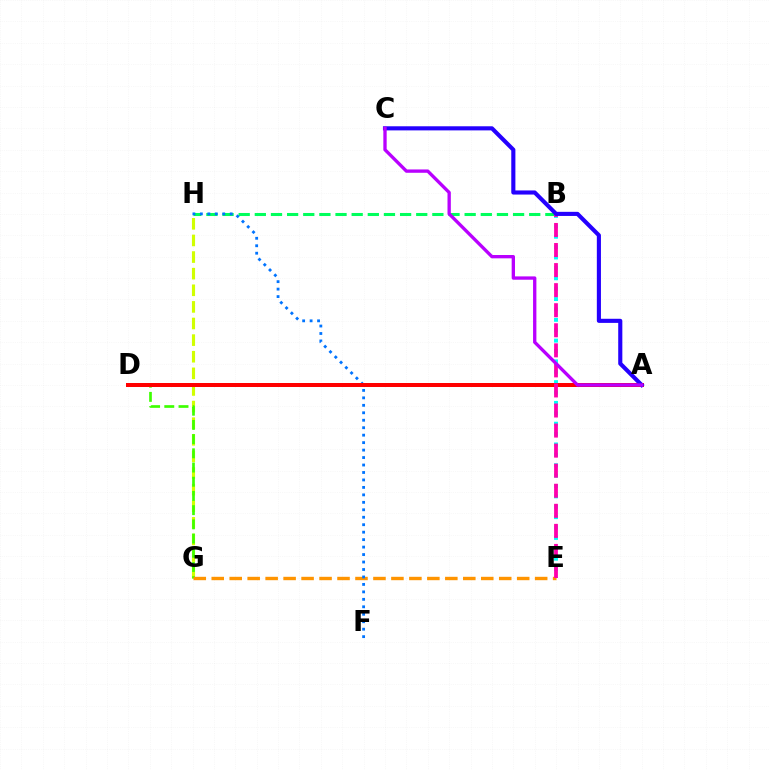{('B', 'E'): [{'color': '#00fff6', 'line_style': 'dotted', 'thickness': 2.82}, {'color': '#ff00ac', 'line_style': 'dashed', 'thickness': 2.73}], ('B', 'H'): [{'color': '#00ff5c', 'line_style': 'dashed', 'thickness': 2.19}], ('G', 'H'): [{'color': '#d1ff00', 'line_style': 'dashed', 'thickness': 2.26}], ('D', 'G'): [{'color': '#3dff00', 'line_style': 'dashed', 'thickness': 1.93}], ('E', 'G'): [{'color': '#ff9400', 'line_style': 'dashed', 'thickness': 2.44}], ('F', 'H'): [{'color': '#0074ff', 'line_style': 'dotted', 'thickness': 2.03}], ('A', 'D'): [{'color': '#ff0000', 'line_style': 'solid', 'thickness': 2.88}], ('A', 'C'): [{'color': '#2500ff', 'line_style': 'solid', 'thickness': 2.96}, {'color': '#b900ff', 'line_style': 'solid', 'thickness': 2.4}]}